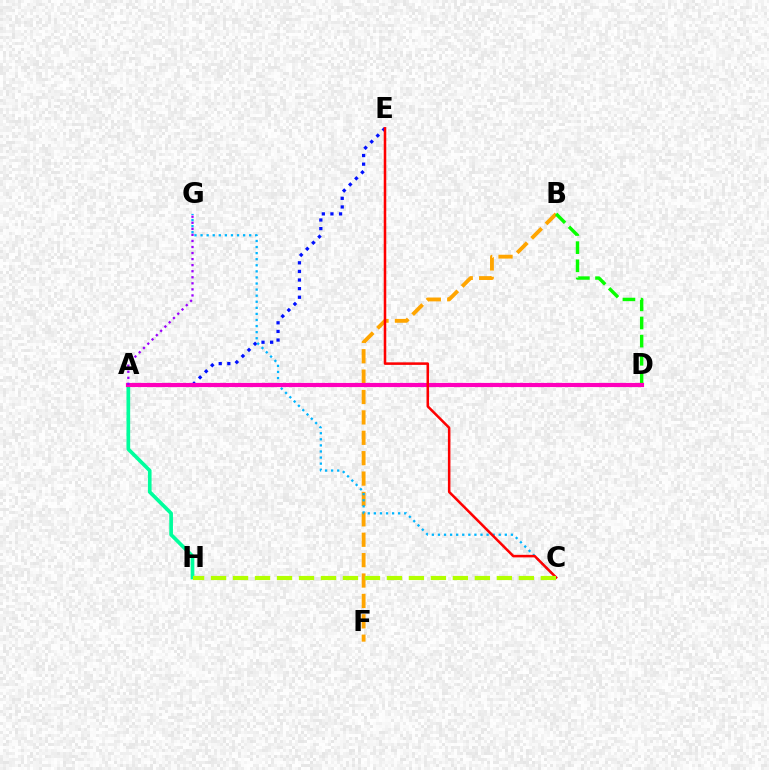{('B', 'F'): [{'color': '#ffa500', 'line_style': 'dashed', 'thickness': 2.77}], ('B', 'D'): [{'color': '#08ff00', 'line_style': 'dashed', 'thickness': 2.46}], ('A', 'E'): [{'color': '#0010ff', 'line_style': 'dotted', 'thickness': 2.34}], ('A', 'H'): [{'color': '#00ff9d', 'line_style': 'solid', 'thickness': 2.65}], ('C', 'G'): [{'color': '#00b5ff', 'line_style': 'dotted', 'thickness': 1.65}], ('A', 'D'): [{'color': '#ff00bd', 'line_style': 'solid', 'thickness': 2.99}], ('A', 'G'): [{'color': '#9b00ff', 'line_style': 'dotted', 'thickness': 1.64}], ('C', 'E'): [{'color': '#ff0000', 'line_style': 'solid', 'thickness': 1.83}], ('C', 'H'): [{'color': '#b3ff00', 'line_style': 'dashed', 'thickness': 2.99}]}